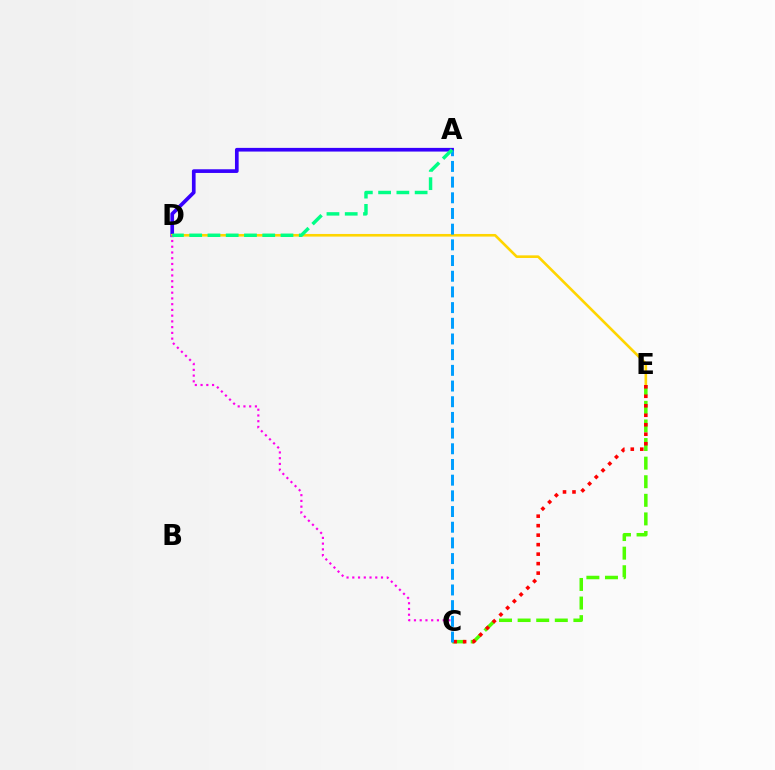{('C', 'E'): [{'color': '#4fff00', 'line_style': 'dashed', 'thickness': 2.53}, {'color': '#ff0000', 'line_style': 'dotted', 'thickness': 2.58}], ('A', 'D'): [{'color': '#3700ff', 'line_style': 'solid', 'thickness': 2.65}, {'color': '#00ff86', 'line_style': 'dashed', 'thickness': 2.48}], ('D', 'E'): [{'color': '#ffd500', 'line_style': 'solid', 'thickness': 1.89}], ('C', 'D'): [{'color': '#ff00ed', 'line_style': 'dotted', 'thickness': 1.56}], ('A', 'C'): [{'color': '#009eff', 'line_style': 'dashed', 'thickness': 2.13}]}